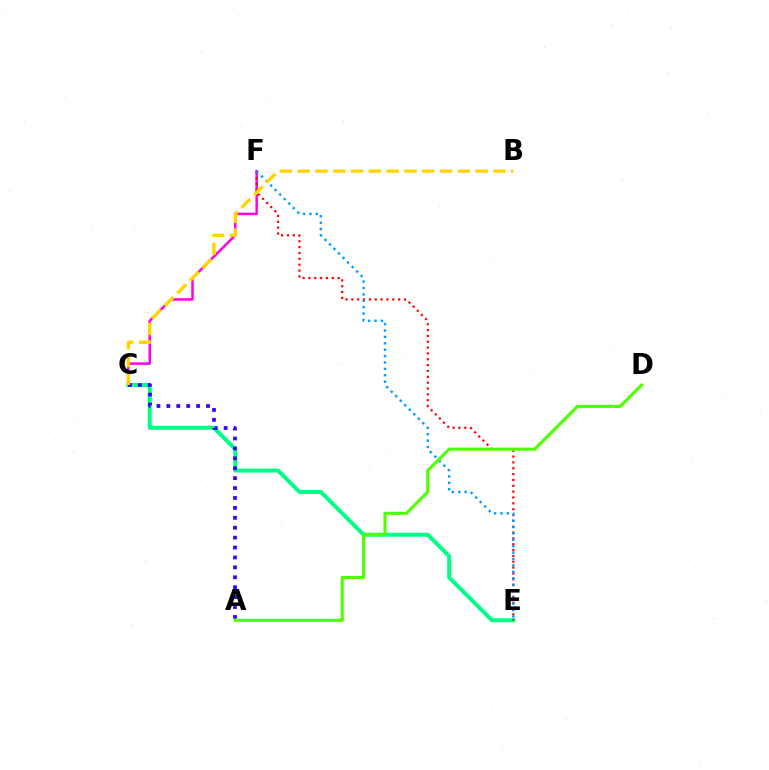{('C', 'F'): [{'color': '#ff00ed', 'line_style': 'solid', 'thickness': 1.81}], ('C', 'E'): [{'color': '#00ff86', 'line_style': 'solid', 'thickness': 2.88}], ('E', 'F'): [{'color': '#ff0000', 'line_style': 'dotted', 'thickness': 1.59}, {'color': '#009eff', 'line_style': 'dotted', 'thickness': 1.74}], ('A', 'C'): [{'color': '#3700ff', 'line_style': 'dotted', 'thickness': 2.69}], ('A', 'D'): [{'color': '#4fff00', 'line_style': 'solid', 'thickness': 2.23}], ('B', 'C'): [{'color': '#ffd500', 'line_style': 'dashed', 'thickness': 2.42}]}